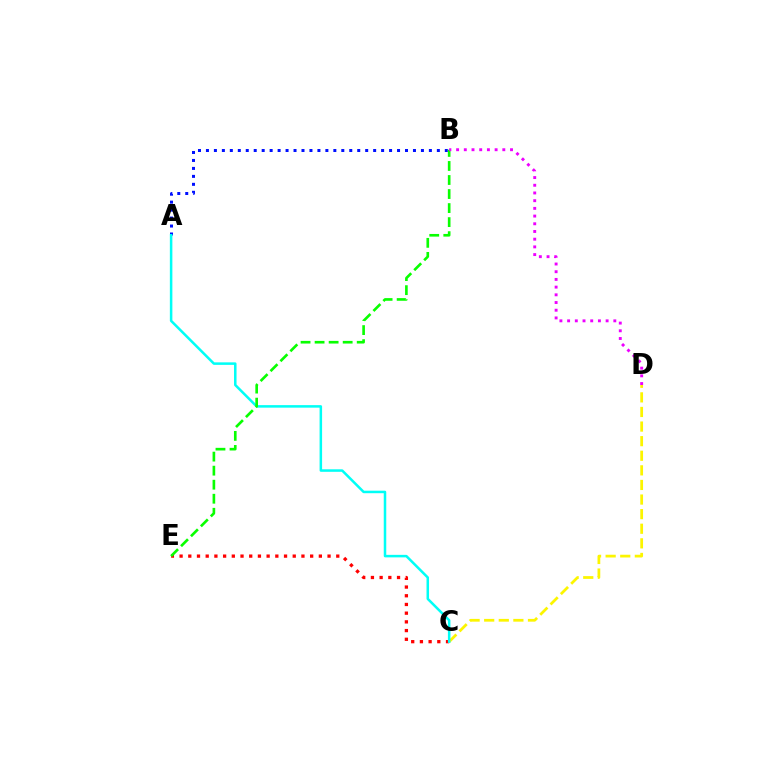{('A', 'B'): [{'color': '#0010ff', 'line_style': 'dotted', 'thickness': 2.16}], ('C', 'E'): [{'color': '#ff0000', 'line_style': 'dotted', 'thickness': 2.36}], ('C', 'D'): [{'color': '#fcf500', 'line_style': 'dashed', 'thickness': 1.98}], ('A', 'C'): [{'color': '#00fff6', 'line_style': 'solid', 'thickness': 1.81}], ('B', 'E'): [{'color': '#08ff00', 'line_style': 'dashed', 'thickness': 1.91}], ('B', 'D'): [{'color': '#ee00ff', 'line_style': 'dotted', 'thickness': 2.09}]}